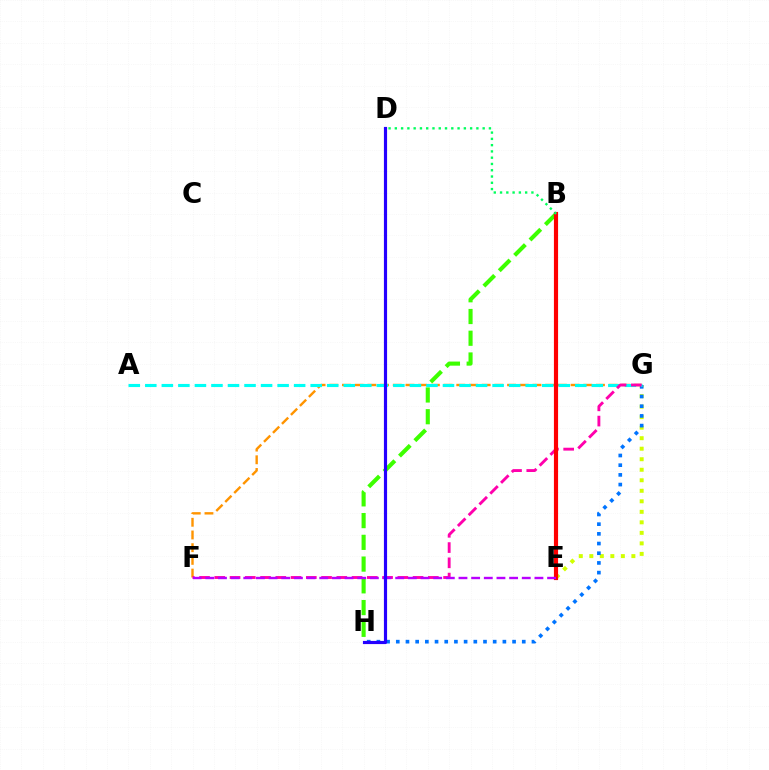{('B', 'H'): [{'color': '#3dff00', 'line_style': 'dashed', 'thickness': 2.95}], ('E', 'G'): [{'color': '#d1ff00', 'line_style': 'dotted', 'thickness': 2.86}], ('G', 'H'): [{'color': '#0074ff', 'line_style': 'dotted', 'thickness': 2.63}], ('F', 'G'): [{'color': '#ff9400', 'line_style': 'dashed', 'thickness': 1.73}, {'color': '#ff00ac', 'line_style': 'dashed', 'thickness': 2.07}], ('A', 'G'): [{'color': '#00fff6', 'line_style': 'dashed', 'thickness': 2.25}], ('B', 'E'): [{'color': '#ff0000', 'line_style': 'solid', 'thickness': 2.99}], ('E', 'F'): [{'color': '#b900ff', 'line_style': 'dashed', 'thickness': 1.72}], ('D', 'H'): [{'color': '#2500ff', 'line_style': 'solid', 'thickness': 2.28}], ('B', 'D'): [{'color': '#00ff5c', 'line_style': 'dotted', 'thickness': 1.7}]}